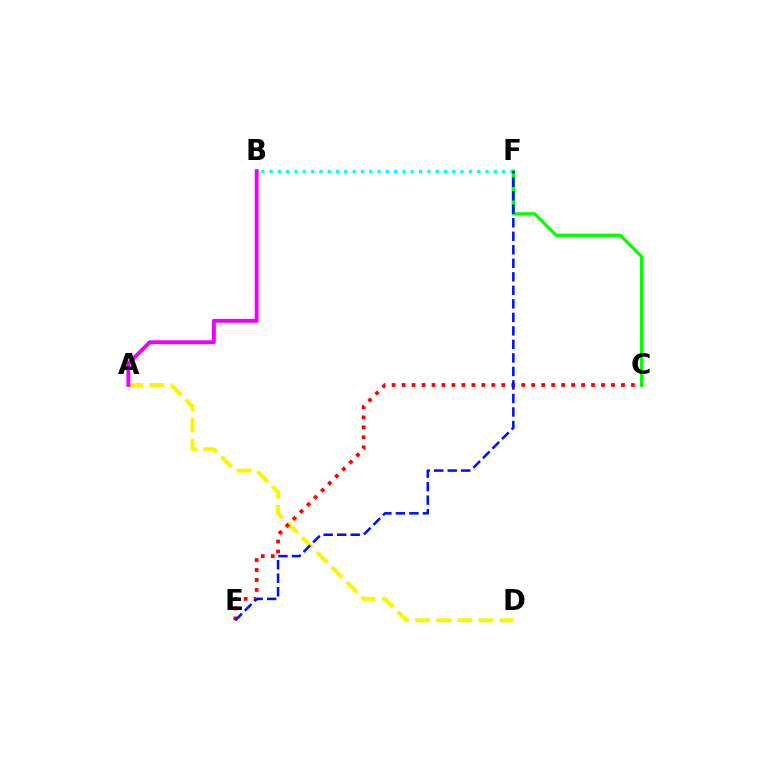{('A', 'D'): [{'color': '#fcf500', 'line_style': 'dashed', 'thickness': 2.87}], ('B', 'F'): [{'color': '#00fff6', 'line_style': 'dotted', 'thickness': 2.26}], ('C', 'F'): [{'color': '#08ff00', 'line_style': 'solid', 'thickness': 2.39}], ('A', 'B'): [{'color': '#ee00ff', 'line_style': 'solid', 'thickness': 2.8}], ('C', 'E'): [{'color': '#ff0000', 'line_style': 'dotted', 'thickness': 2.71}], ('E', 'F'): [{'color': '#0010ff', 'line_style': 'dashed', 'thickness': 1.84}]}